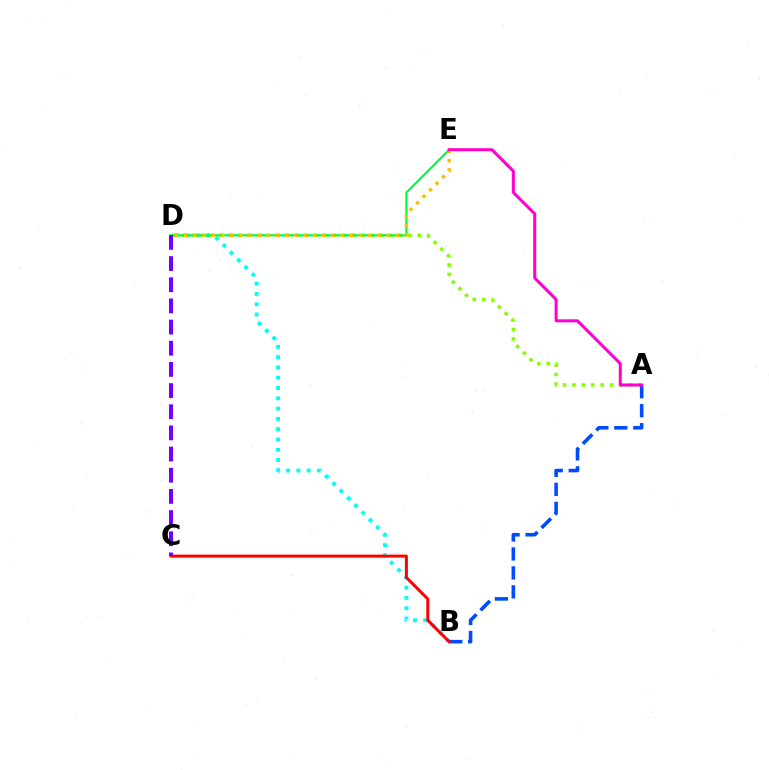{('A', 'D'): [{'color': '#84ff00', 'line_style': 'dotted', 'thickness': 2.56}], ('B', 'D'): [{'color': '#00fff6', 'line_style': 'dotted', 'thickness': 2.8}], ('D', 'E'): [{'color': '#00ff39', 'line_style': 'solid', 'thickness': 1.56}, {'color': '#ffbd00', 'line_style': 'dotted', 'thickness': 2.5}], ('A', 'B'): [{'color': '#004bff', 'line_style': 'dashed', 'thickness': 2.58}], ('A', 'E'): [{'color': '#ff00cf', 'line_style': 'solid', 'thickness': 2.18}], ('B', 'C'): [{'color': '#ff0000', 'line_style': 'solid', 'thickness': 2.16}], ('C', 'D'): [{'color': '#7200ff', 'line_style': 'dashed', 'thickness': 2.88}]}